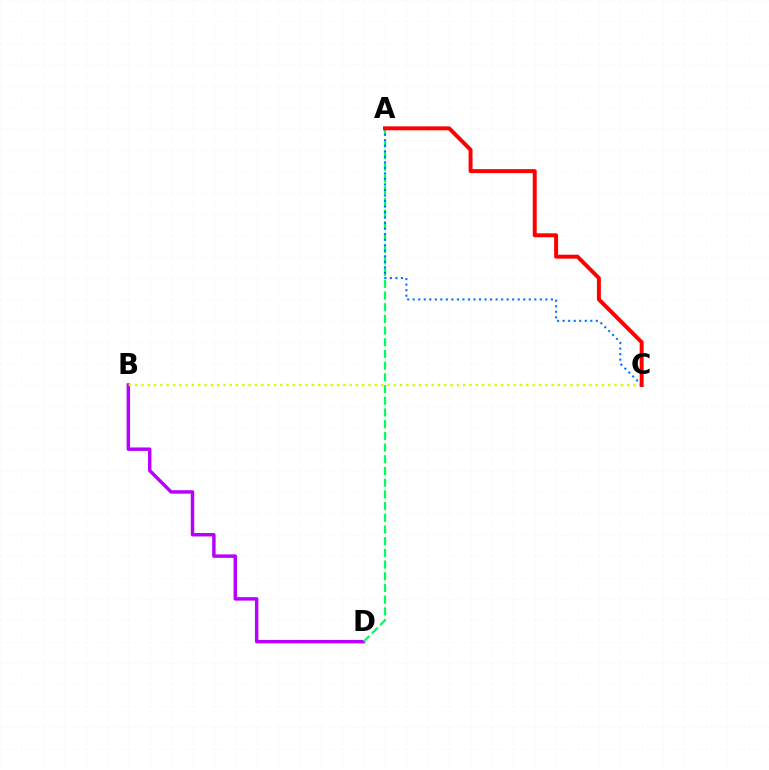{('B', 'D'): [{'color': '#b900ff', 'line_style': 'solid', 'thickness': 2.48}], ('A', 'D'): [{'color': '#00ff5c', 'line_style': 'dashed', 'thickness': 1.59}], ('B', 'C'): [{'color': '#d1ff00', 'line_style': 'dotted', 'thickness': 1.71}], ('A', 'C'): [{'color': '#0074ff', 'line_style': 'dotted', 'thickness': 1.5}, {'color': '#ff0000', 'line_style': 'solid', 'thickness': 2.84}]}